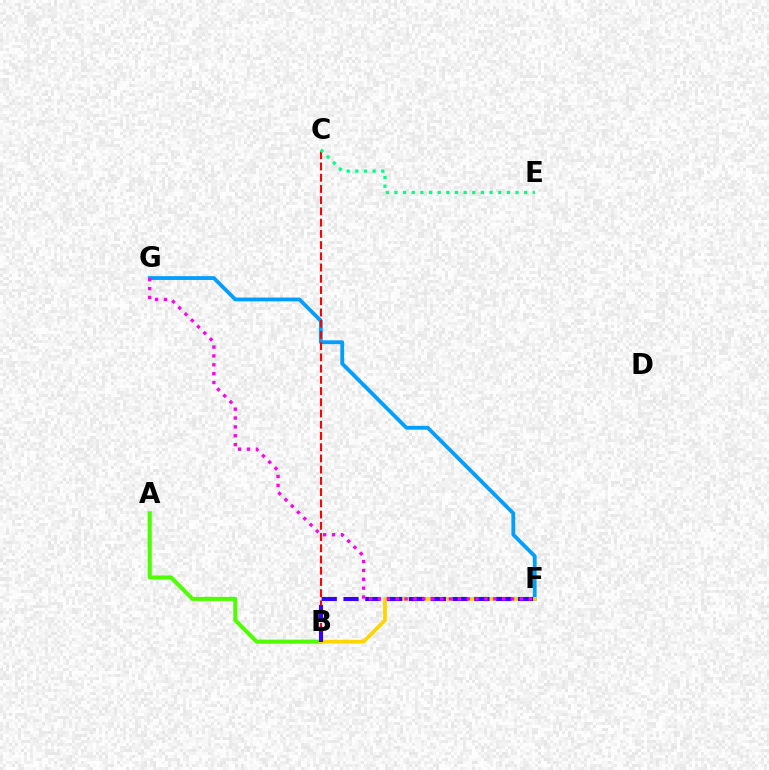{('A', 'B'): [{'color': '#4fff00', 'line_style': 'solid', 'thickness': 2.94}], ('F', 'G'): [{'color': '#009eff', 'line_style': 'solid', 'thickness': 2.74}, {'color': '#ff00ed', 'line_style': 'dotted', 'thickness': 2.41}], ('B', 'F'): [{'color': '#ffd500', 'line_style': 'solid', 'thickness': 2.69}, {'color': '#3700ff', 'line_style': 'dashed', 'thickness': 2.96}], ('B', 'C'): [{'color': '#ff0000', 'line_style': 'dashed', 'thickness': 1.53}], ('C', 'E'): [{'color': '#00ff86', 'line_style': 'dotted', 'thickness': 2.35}]}